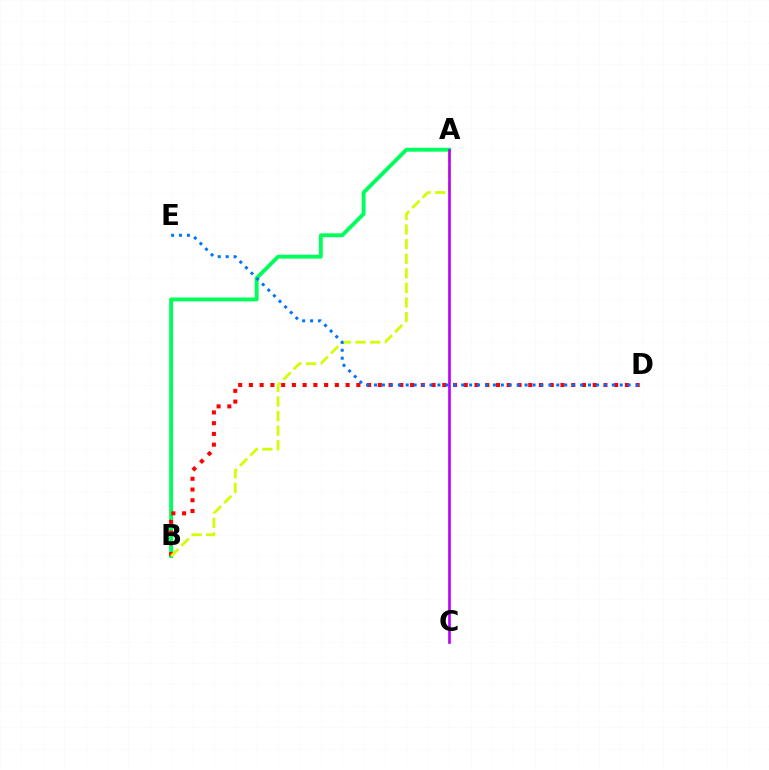{('A', 'B'): [{'color': '#00ff5c', 'line_style': 'solid', 'thickness': 2.81}, {'color': '#d1ff00', 'line_style': 'dashed', 'thickness': 1.98}], ('B', 'D'): [{'color': '#ff0000', 'line_style': 'dotted', 'thickness': 2.92}], ('D', 'E'): [{'color': '#0074ff', 'line_style': 'dotted', 'thickness': 2.15}], ('A', 'C'): [{'color': '#b900ff', 'line_style': 'solid', 'thickness': 1.9}]}